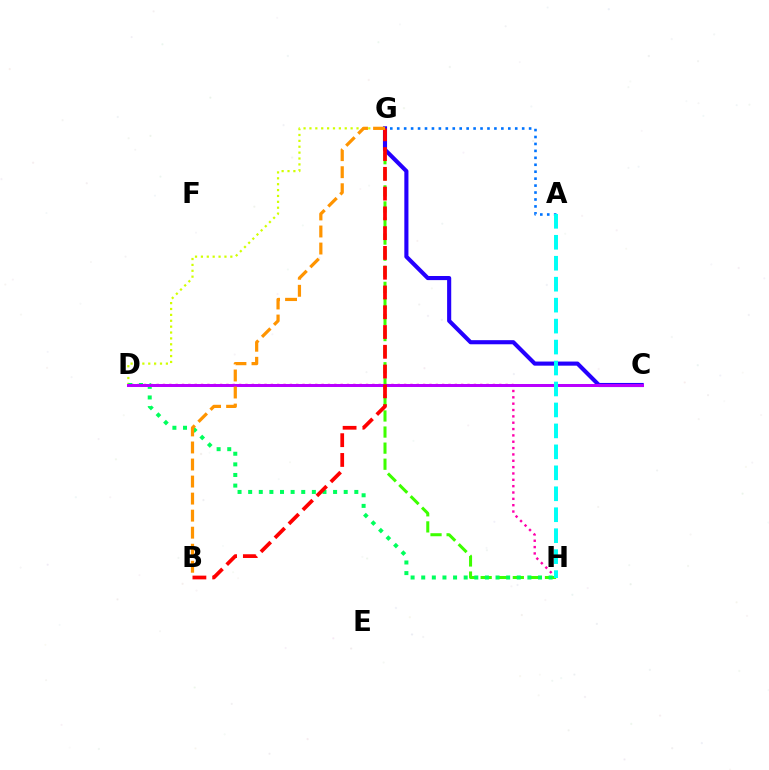{('D', 'H'): [{'color': '#ff00ac', 'line_style': 'dotted', 'thickness': 1.72}, {'color': '#00ff5c', 'line_style': 'dotted', 'thickness': 2.88}], ('D', 'G'): [{'color': '#d1ff00', 'line_style': 'dotted', 'thickness': 1.6}], ('G', 'H'): [{'color': '#3dff00', 'line_style': 'dashed', 'thickness': 2.18}], ('C', 'G'): [{'color': '#2500ff', 'line_style': 'solid', 'thickness': 2.96}], ('C', 'D'): [{'color': '#b900ff', 'line_style': 'solid', 'thickness': 2.16}], ('B', 'G'): [{'color': '#ff0000', 'line_style': 'dashed', 'thickness': 2.69}, {'color': '#ff9400', 'line_style': 'dashed', 'thickness': 2.31}], ('A', 'G'): [{'color': '#0074ff', 'line_style': 'dotted', 'thickness': 1.89}], ('A', 'H'): [{'color': '#00fff6', 'line_style': 'dashed', 'thickness': 2.85}]}